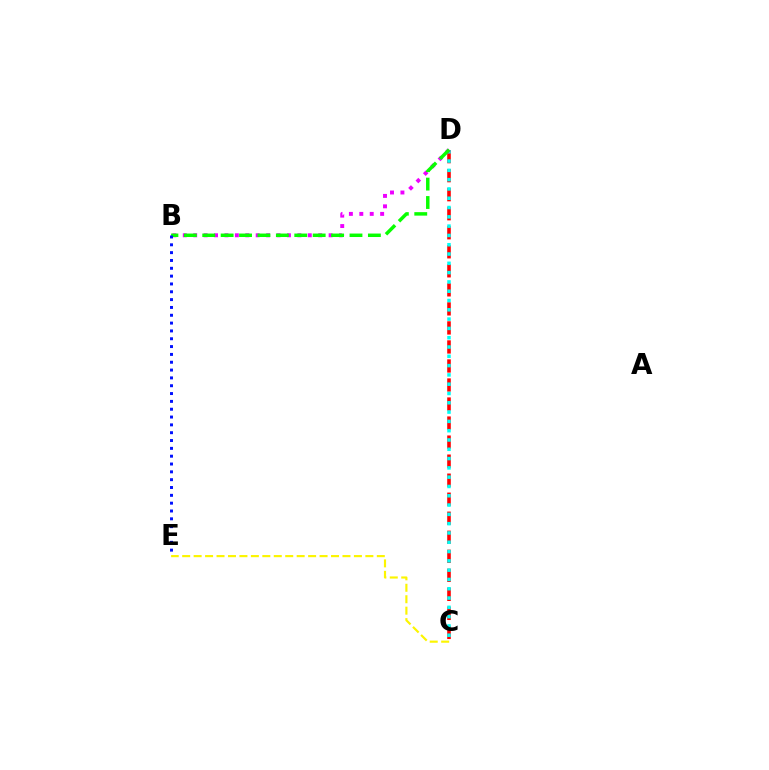{('C', 'E'): [{'color': '#fcf500', 'line_style': 'dashed', 'thickness': 1.56}], ('C', 'D'): [{'color': '#ff0000', 'line_style': 'dashed', 'thickness': 2.59}, {'color': '#00fff6', 'line_style': 'dotted', 'thickness': 2.53}], ('B', 'D'): [{'color': '#ee00ff', 'line_style': 'dotted', 'thickness': 2.83}, {'color': '#08ff00', 'line_style': 'dashed', 'thickness': 2.5}], ('B', 'E'): [{'color': '#0010ff', 'line_style': 'dotted', 'thickness': 2.13}]}